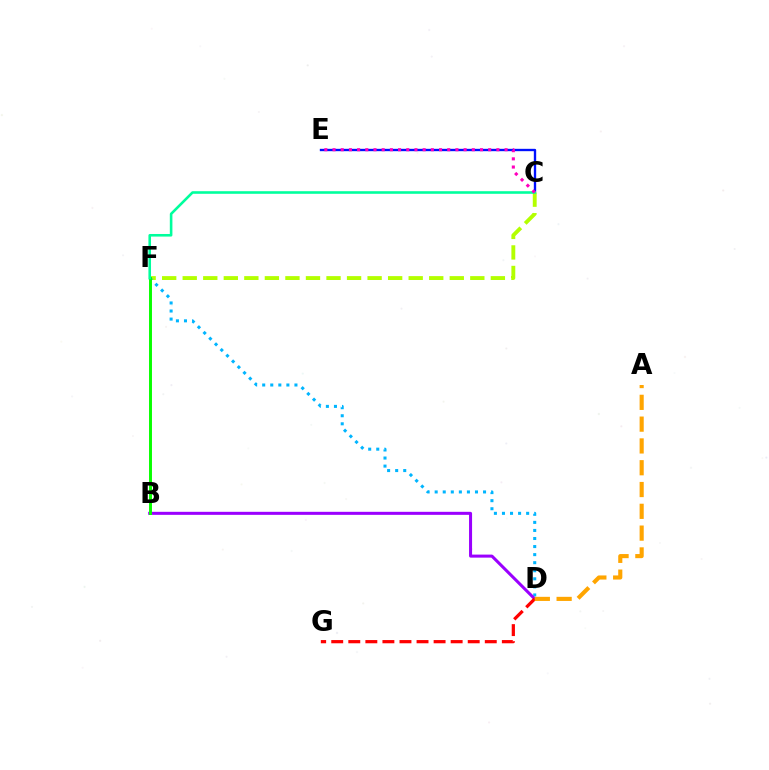{('C', 'E'): [{'color': '#0010ff', 'line_style': 'solid', 'thickness': 1.7}, {'color': '#ff00bd', 'line_style': 'dotted', 'thickness': 2.23}], ('C', 'F'): [{'color': '#b3ff00', 'line_style': 'dashed', 'thickness': 2.79}, {'color': '#00ff9d', 'line_style': 'solid', 'thickness': 1.87}], ('D', 'F'): [{'color': '#00b5ff', 'line_style': 'dotted', 'thickness': 2.19}], ('B', 'D'): [{'color': '#9b00ff', 'line_style': 'solid', 'thickness': 2.18}], ('B', 'F'): [{'color': '#08ff00', 'line_style': 'solid', 'thickness': 2.12}], ('D', 'G'): [{'color': '#ff0000', 'line_style': 'dashed', 'thickness': 2.32}], ('A', 'D'): [{'color': '#ffa500', 'line_style': 'dashed', 'thickness': 2.96}]}